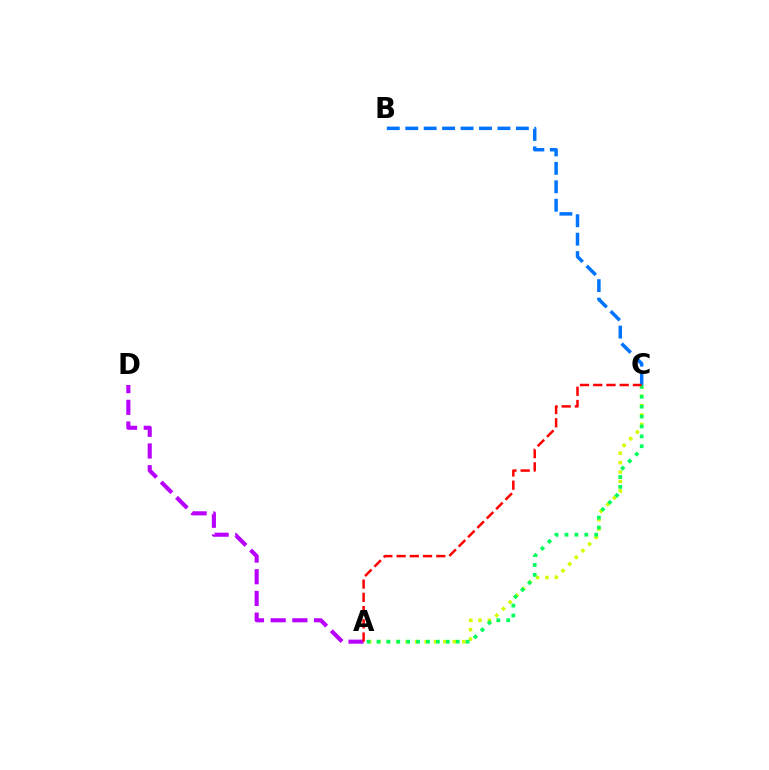{('B', 'C'): [{'color': '#0074ff', 'line_style': 'dashed', 'thickness': 2.51}], ('A', 'C'): [{'color': '#d1ff00', 'line_style': 'dotted', 'thickness': 2.56}, {'color': '#00ff5c', 'line_style': 'dotted', 'thickness': 2.69}, {'color': '#ff0000', 'line_style': 'dashed', 'thickness': 1.8}], ('A', 'D'): [{'color': '#b900ff', 'line_style': 'dashed', 'thickness': 2.95}]}